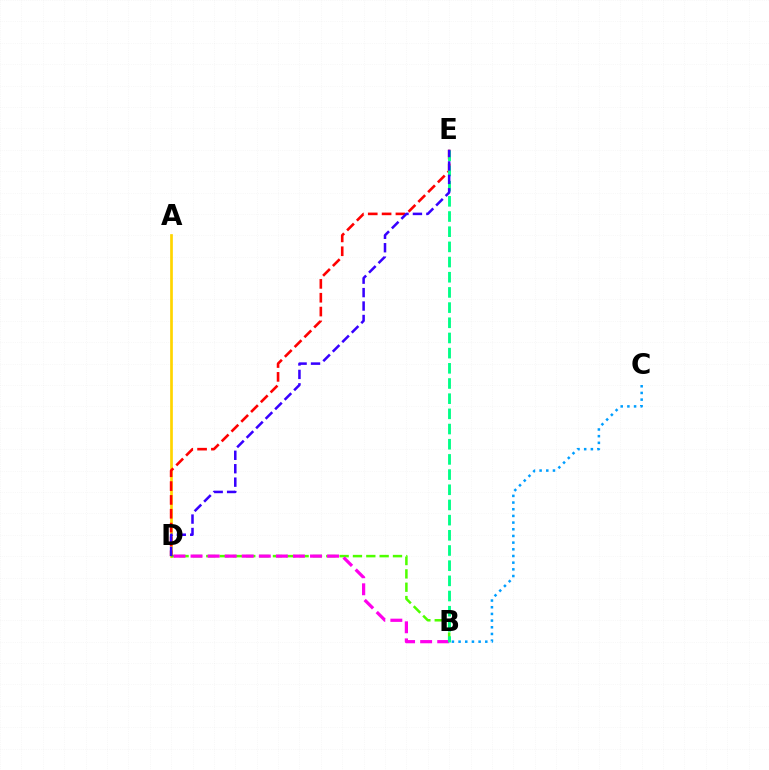{('A', 'D'): [{'color': '#ffd500', 'line_style': 'solid', 'thickness': 1.94}], ('B', 'D'): [{'color': '#4fff00', 'line_style': 'dashed', 'thickness': 1.81}, {'color': '#ff00ed', 'line_style': 'dashed', 'thickness': 2.32}], ('D', 'E'): [{'color': '#ff0000', 'line_style': 'dashed', 'thickness': 1.88}, {'color': '#3700ff', 'line_style': 'dashed', 'thickness': 1.82}], ('B', 'E'): [{'color': '#00ff86', 'line_style': 'dashed', 'thickness': 2.06}], ('B', 'C'): [{'color': '#009eff', 'line_style': 'dotted', 'thickness': 1.81}]}